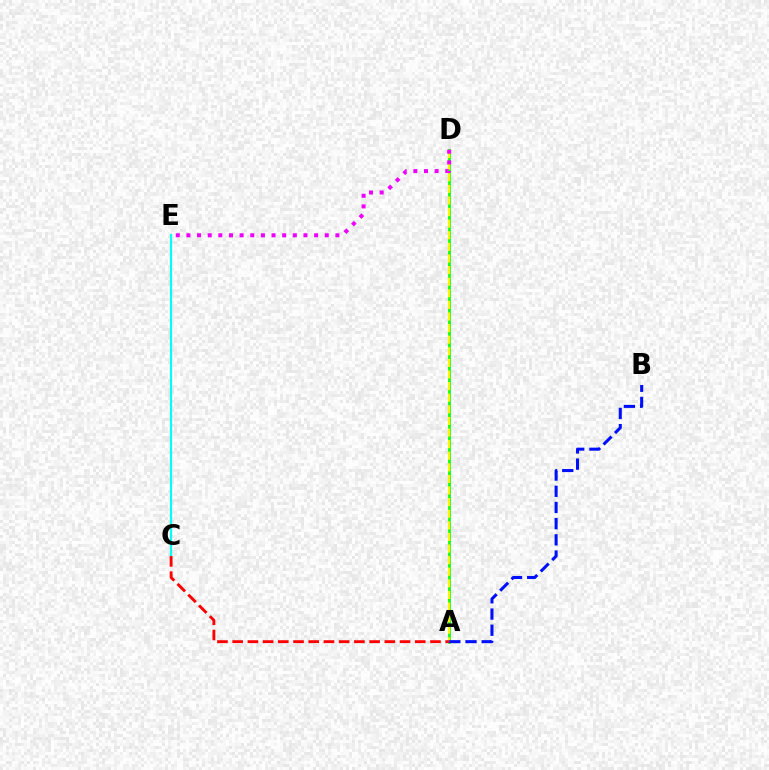{('A', 'D'): [{'color': '#08ff00', 'line_style': 'solid', 'thickness': 1.9}, {'color': '#fcf500', 'line_style': 'dashed', 'thickness': 1.58}], ('C', 'E'): [{'color': '#00fff6', 'line_style': 'solid', 'thickness': 1.58}], ('D', 'E'): [{'color': '#ee00ff', 'line_style': 'dotted', 'thickness': 2.89}], ('A', 'C'): [{'color': '#ff0000', 'line_style': 'dashed', 'thickness': 2.07}], ('A', 'B'): [{'color': '#0010ff', 'line_style': 'dashed', 'thickness': 2.2}]}